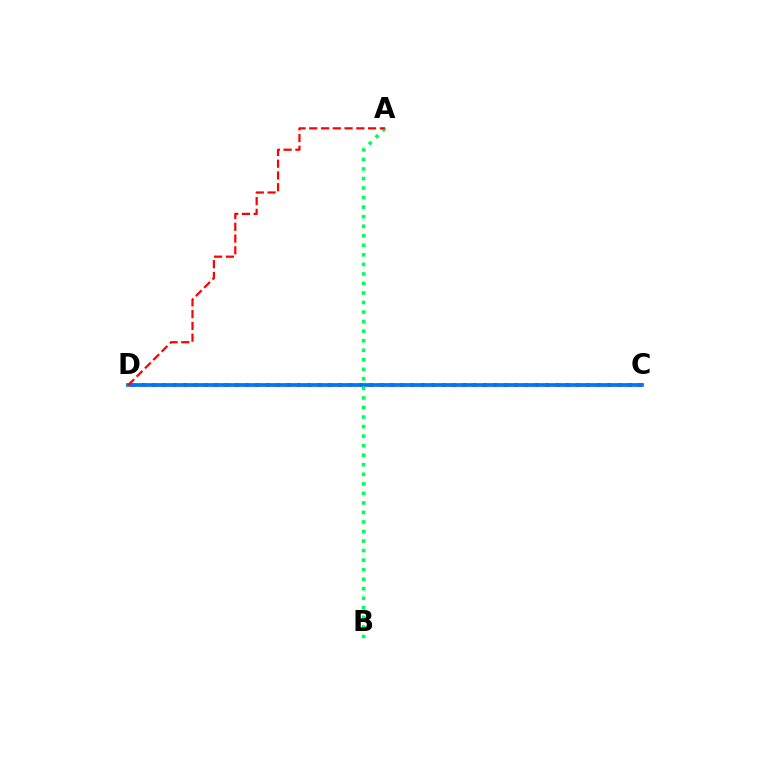{('C', 'D'): [{'color': '#d1ff00', 'line_style': 'solid', 'thickness': 2.77}, {'color': '#b900ff', 'line_style': 'dotted', 'thickness': 2.81}, {'color': '#0074ff', 'line_style': 'solid', 'thickness': 2.62}], ('A', 'B'): [{'color': '#00ff5c', 'line_style': 'dotted', 'thickness': 2.59}], ('A', 'D'): [{'color': '#ff0000', 'line_style': 'dashed', 'thickness': 1.6}]}